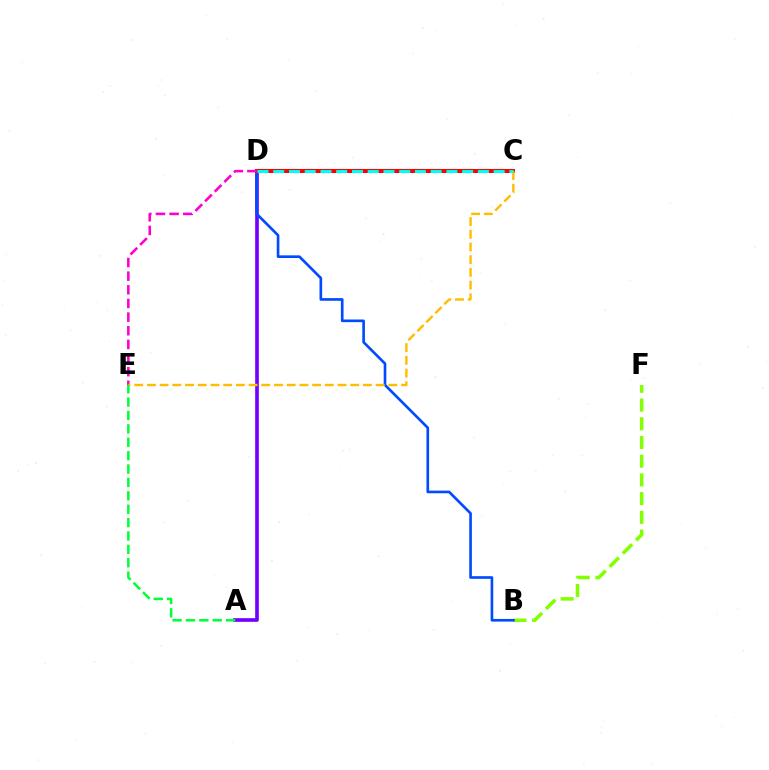{('A', 'D'): [{'color': '#7200ff', 'line_style': 'solid', 'thickness': 2.64}], ('B', 'F'): [{'color': '#84ff00', 'line_style': 'dashed', 'thickness': 2.54}], ('B', 'D'): [{'color': '#004bff', 'line_style': 'solid', 'thickness': 1.91}], ('C', 'D'): [{'color': '#ff0000', 'line_style': 'solid', 'thickness': 2.9}, {'color': '#00fff6', 'line_style': 'dashed', 'thickness': 2.14}], ('D', 'E'): [{'color': '#ff00cf', 'line_style': 'dashed', 'thickness': 1.85}], ('C', 'E'): [{'color': '#ffbd00', 'line_style': 'dashed', 'thickness': 1.73}], ('A', 'E'): [{'color': '#00ff39', 'line_style': 'dashed', 'thickness': 1.82}]}